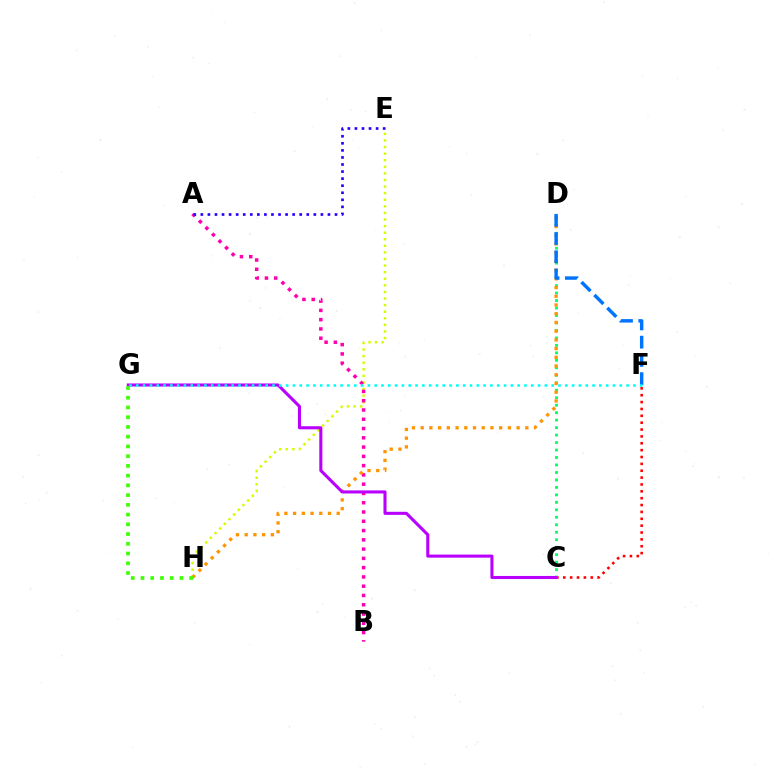{('C', 'F'): [{'color': '#ff0000', 'line_style': 'dotted', 'thickness': 1.87}], ('E', 'H'): [{'color': '#d1ff00', 'line_style': 'dotted', 'thickness': 1.79}], ('C', 'D'): [{'color': '#00ff5c', 'line_style': 'dotted', 'thickness': 2.03}], ('A', 'B'): [{'color': '#ff00ac', 'line_style': 'dotted', 'thickness': 2.52}], ('D', 'H'): [{'color': '#ff9400', 'line_style': 'dotted', 'thickness': 2.37}], ('D', 'F'): [{'color': '#0074ff', 'line_style': 'dashed', 'thickness': 2.48}], ('A', 'E'): [{'color': '#2500ff', 'line_style': 'dotted', 'thickness': 1.92}], ('C', 'G'): [{'color': '#b900ff', 'line_style': 'solid', 'thickness': 2.21}], ('F', 'G'): [{'color': '#00fff6', 'line_style': 'dotted', 'thickness': 1.85}], ('G', 'H'): [{'color': '#3dff00', 'line_style': 'dotted', 'thickness': 2.65}]}